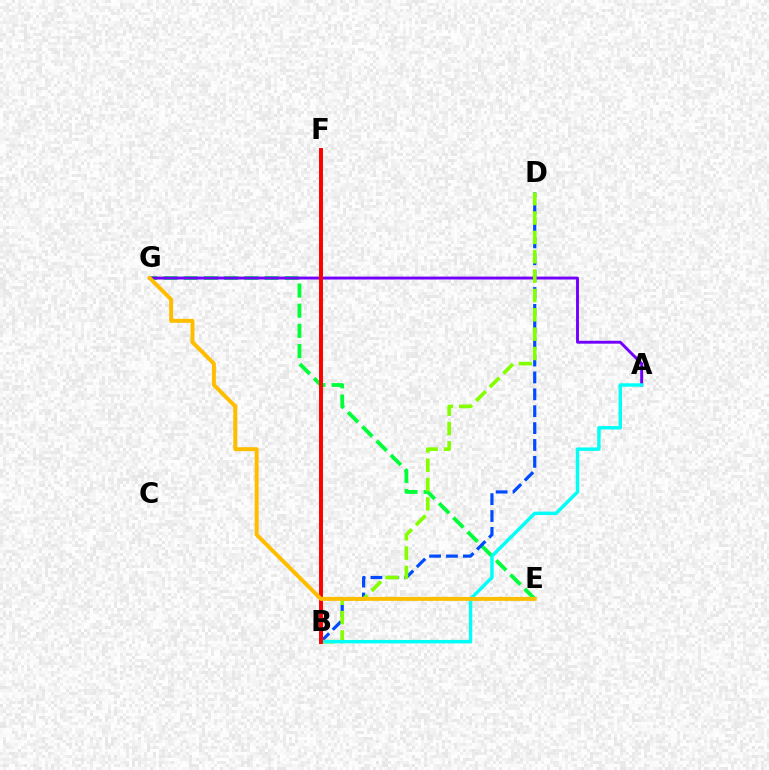{('E', 'G'): [{'color': '#00ff39', 'line_style': 'dashed', 'thickness': 2.74}, {'color': '#ffbd00', 'line_style': 'solid', 'thickness': 2.85}], ('B', 'F'): [{'color': '#ff00cf', 'line_style': 'dashed', 'thickness': 1.57}, {'color': '#ff0000', 'line_style': 'solid', 'thickness': 2.84}], ('B', 'D'): [{'color': '#004bff', 'line_style': 'dashed', 'thickness': 2.29}, {'color': '#84ff00', 'line_style': 'dashed', 'thickness': 2.63}], ('A', 'G'): [{'color': '#7200ff', 'line_style': 'solid', 'thickness': 2.1}], ('A', 'B'): [{'color': '#00fff6', 'line_style': 'solid', 'thickness': 2.46}]}